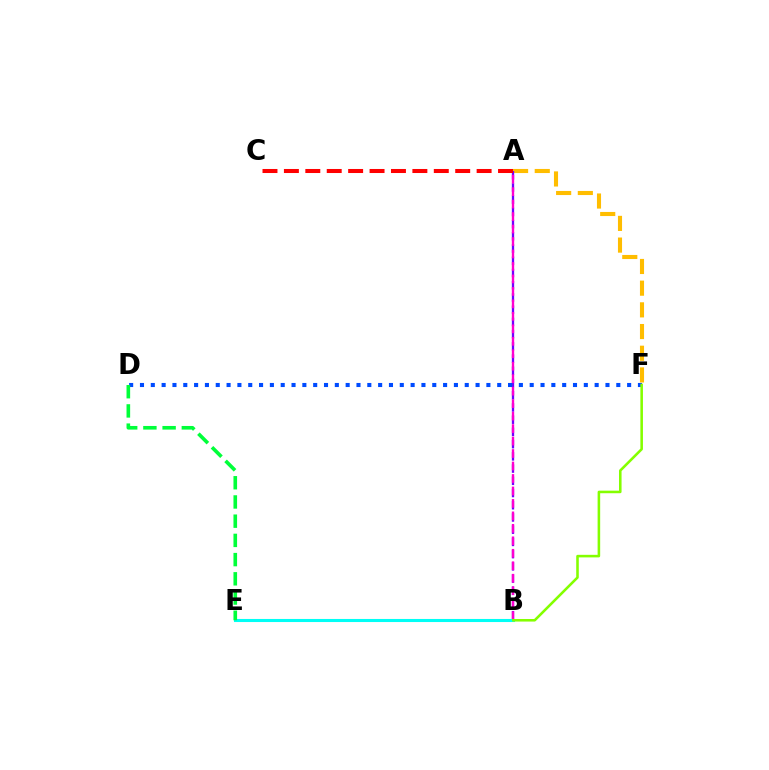{('A', 'F'): [{'color': '#ffbd00', 'line_style': 'dashed', 'thickness': 2.95}], ('A', 'B'): [{'color': '#7200ff', 'line_style': 'dashed', 'thickness': 1.66}, {'color': '#ff00cf', 'line_style': 'dashed', 'thickness': 1.69}], ('D', 'F'): [{'color': '#004bff', 'line_style': 'dotted', 'thickness': 2.94}], ('B', 'E'): [{'color': '#00fff6', 'line_style': 'solid', 'thickness': 2.22}], ('A', 'C'): [{'color': '#ff0000', 'line_style': 'dashed', 'thickness': 2.91}], ('B', 'F'): [{'color': '#84ff00', 'line_style': 'solid', 'thickness': 1.85}], ('D', 'E'): [{'color': '#00ff39', 'line_style': 'dashed', 'thickness': 2.61}]}